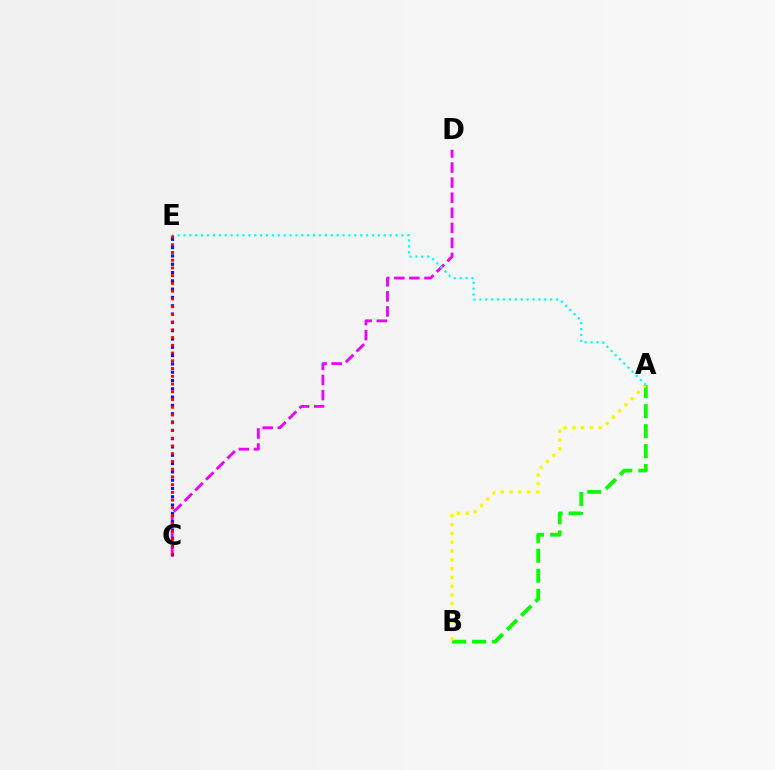{('C', 'D'): [{'color': '#ee00ff', 'line_style': 'dashed', 'thickness': 2.05}], ('C', 'E'): [{'color': '#0010ff', 'line_style': 'dotted', 'thickness': 2.26}, {'color': '#ff0000', 'line_style': 'dotted', 'thickness': 2.1}], ('A', 'B'): [{'color': '#08ff00', 'line_style': 'dashed', 'thickness': 2.71}, {'color': '#fcf500', 'line_style': 'dotted', 'thickness': 2.39}], ('A', 'E'): [{'color': '#00fff6', 'line_style': 'dotted', 'thickness': 1.6}]}